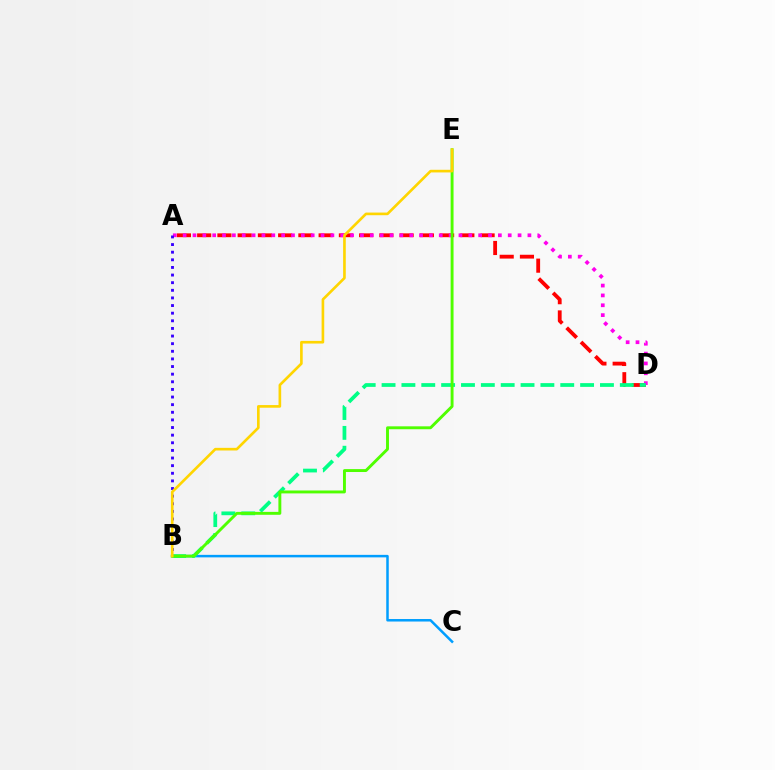{('A', 'D'): [{'color': '#ff0000', 'line_style': 'dashed', 'thickness': 2.75}, {'color': '#ff00ed', 'line_style': 'dotted', 'thickness': 2.68}], ('A', 'B'): [{'color': '#3700ff', 'line_style': 'dotted', 'thickness': 2.07}], ('B', 'C'): [{'color': '#009eff', 'line_style': 'solid', 'thickness': 1.8}], ('B', 'D'): [{'color': '#00ff86', 'line_style': 'dashed', 'thickness': 2.7}], ('B', 'E'): [{'color': '#4fff00', 'line_style': 'solid', 'thickness': 2.09}, {'color': '#ffd500', 'line_style': 'solid', 'thickness': 1.9}]}